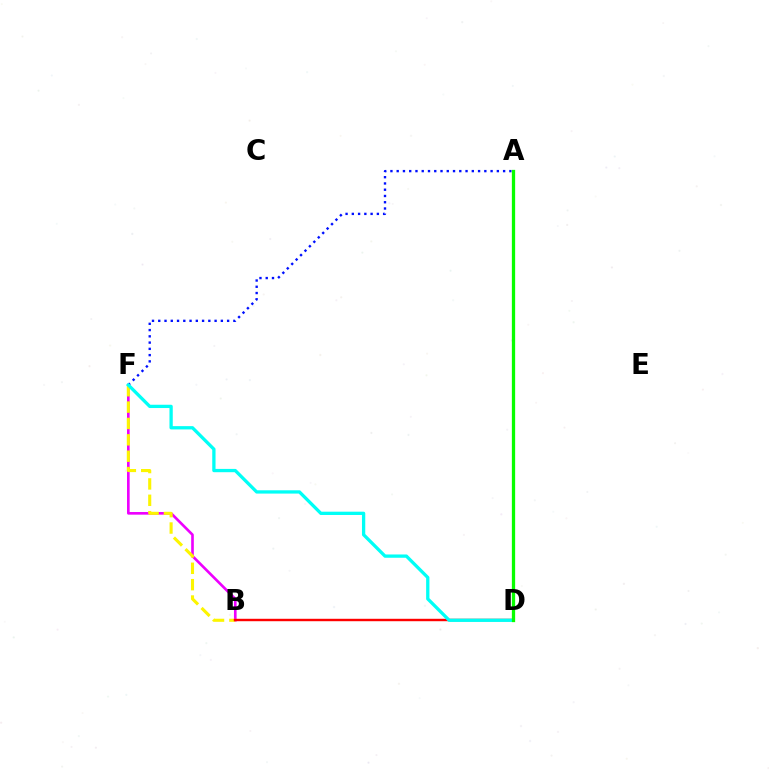{('B', 'F'): [{'color': '#ee00ff', 'line_style': 'solid', 'thickness': 1.9}, {'color': '#fcf500', 'line_style': 'dashed', 'thickness': 2.22}], ('A', 'F'): [{'color': '#0010ff', 'line_style': 'dotted', 'thickness': 1.7}], ('B', 'D'): [{'color': '#ff0000', 'line_style': 'solid', 'thickness': 1.74}], ('D', 'F'): [{'color': '#00fff6', 'line_style': 'solid', 'thickness': 2.37}], ('A', 'D'): [{'color': '#08ff00', 'line_style': 'solid', 'thickness': 2.36}]}